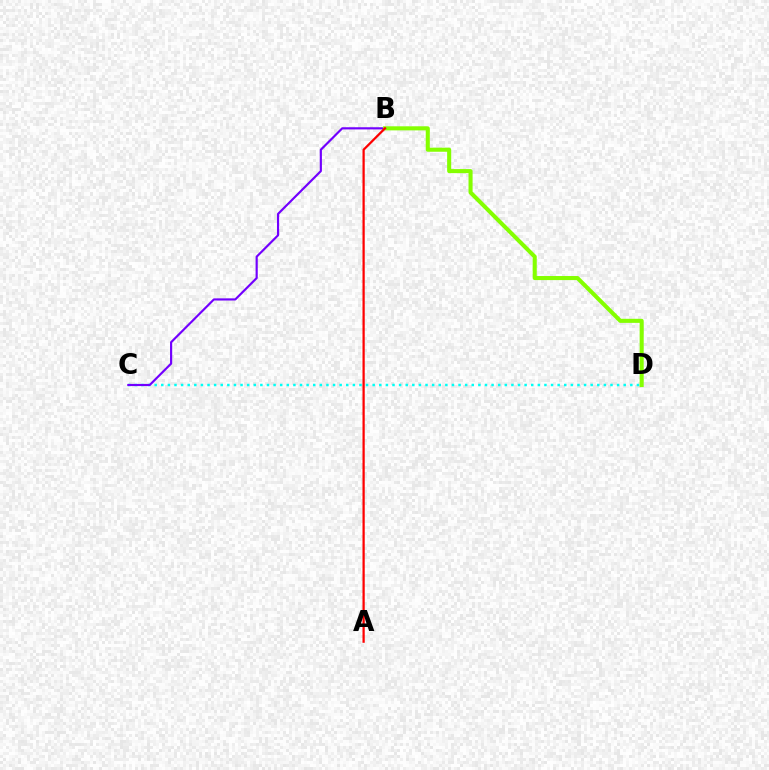{('C', 'D'): [{'color': '#00fff6', 'line_style': 'dotted', 'thickness': 1.79}], ('B', 'C'): [{'color': '#7200ff', 'line_style': 'solid', 'thickness': 1.56}], ('B', 'D'): [{'color': '#84ff00', 'line_style': 'solid', 'thickness': 2.93}], ('A', 'B'): [{'color': '#ff0000', 'line_style': 'solid', 'thickness': 1.61}]}